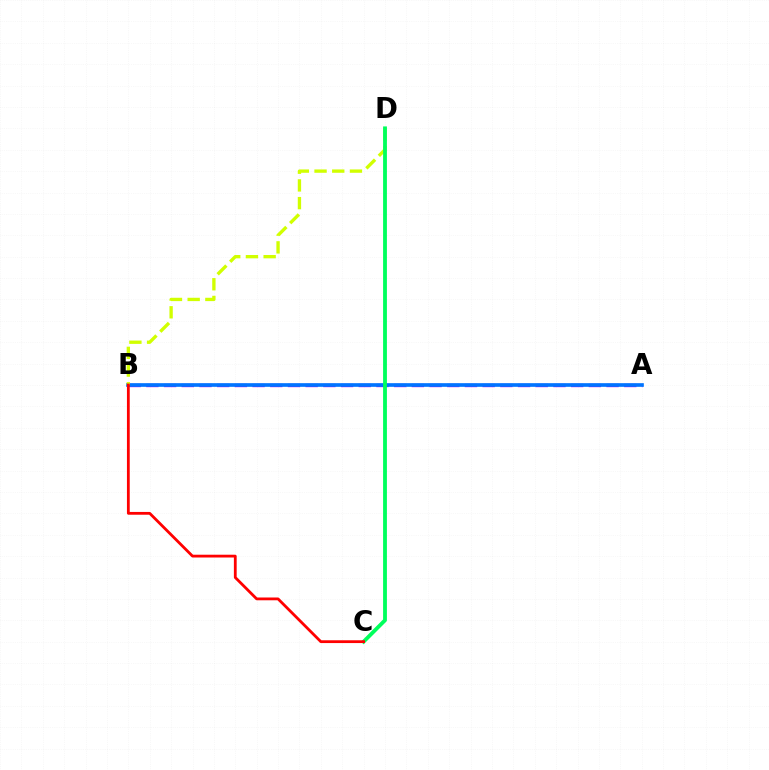{('A', 'B'): [{'color': '#b900ff', 'line_style': 'dashed', 'thickness': 2.4}, {'color': '#0074ff', 'line_style': 'solid', 'thickness': 2.63}], ('B', 'D'): [{'color': '#d1ff00', 'line_style': 'dashed', 'thickness': 2.41}], ('C', 'D'): [{'color': '#00ff5c', 'line_style': 'solid', 'thickness': 2.75}], ('B', 'C'): [{'color': '#ff0000', 'line_style': 'solid', 'thickness': 2.01}]}